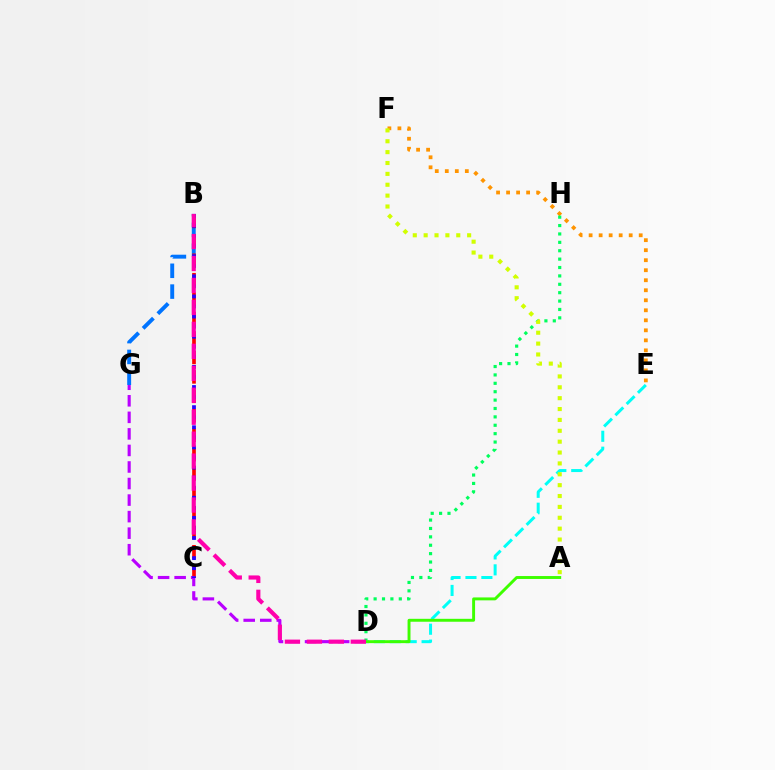{('B', 'G'): [{'color': '#0074ff', 'line_style': 'dashed', 'thickness': 2.83}], ('E', 'F'): [{'color': '#ff9400', 'line_style': 'dotted', 'thickness': 2.72}], ('B', 'C'): [{'color': '#ff0000', 'line_style': 'dashed', 'thickness': 2.64}, {'color': '#2500ff', 'line_style': 'dotted', 'thickness': 2.73}], ('D', 'G'): [{'color': '#b900ff', 'line_style': 'dashed', 'thickness': 2.25}], ('D', 'H'): [{'color': '#00ff5c', 'line_style': 'dotted', 'thickness': 2.28}], ('D', 'E'): [{'color': '#00fff6', 'line_style': 'dashed', 'thickness': 2.16}], ('A', 'D'): [{'color': '#3dff00', 'line_style': 'solid', 'thickness': 2.1}], ('A', 'F'): [{'color': '#d1ff00', 'line_style': 'dotted', 'thickness': 2.95}], ('B', 'D'): [{'color': '#ff00ac', 'line_style': 'dashed', 'thickness': 2.98}]}